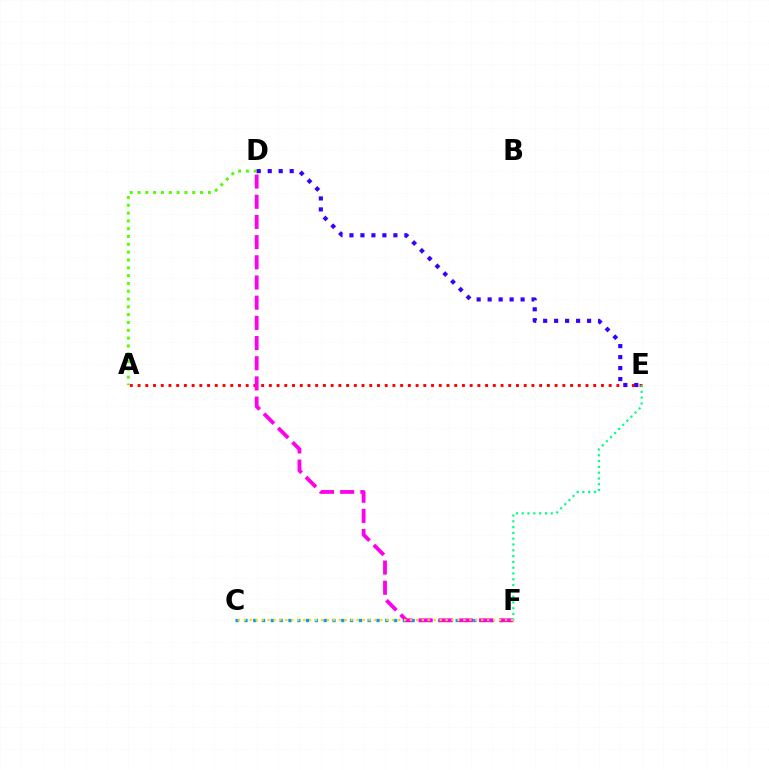{('C', 'F'): [{'color': '#009eff', 'line_style': 'dotted', 'thickness': 2.39}, {'color': '#ffd500', 'line_style': 'dotted', 'thickness': 1.61}], ('A', 'E'): [{'color': '#ff0000', 'line_style': 'dotted', 'thickness': 2.1}], ('D', 'F'): [{'color': '#ff00ed', 'line_style': 'dashed', 'thickness': 2.74}], ('E', 'F'): [{'color': '#00ff86', 'line_style': 'dotted', 'thickness': 1.57}], ('A', 'D'): [{'color': '#4fff00', 'line_style': 'dotted', 'thickness': 2.12}], ('D', 'E'): [{'color': '#3700ff', 'line_style': 'dotted', 'thickness': 2.98}]}